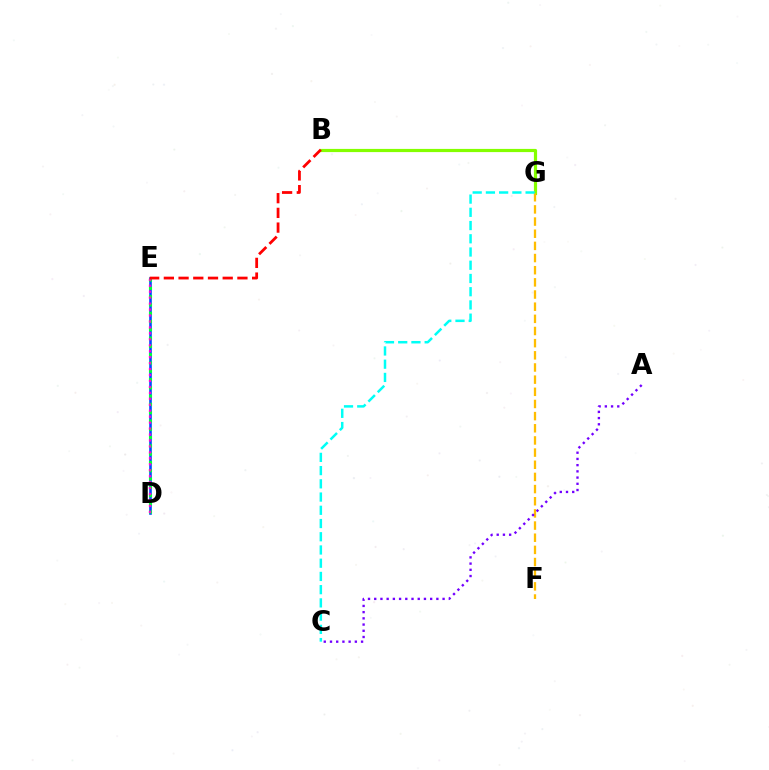{('D', 'E'): [{'color': '#004bff', 'line_style': 'solid', 'thickness': 1.89}, {'color': '#00ff39', 'line_style': 'dotted', 'thickness': 2.25}, {'color': '#ff00cf', 'line_style': 'dotted', 'thickness': 1.62}], ('B', 'G'): [{'color': '#84ff00', 'line_style': 'solid', 'thickness': 2.29}], ('F', 'G'): [{'color': '#ffbd00', 'line_style': 'dashed', 'thickness': 1.65}], ('A', 'C'): [{'color': '#7200ff', 'line_style': 'dotted', 'thickness': 1.69}], ('C', 'G'): [{'color': '#00fff6', 'line_style': 'dashed', 'thickness': 1.8}], ('B', 'E'): [{'color': '#ff0000', 'line_style': 'dashed', 'thickness': 2.0}]}